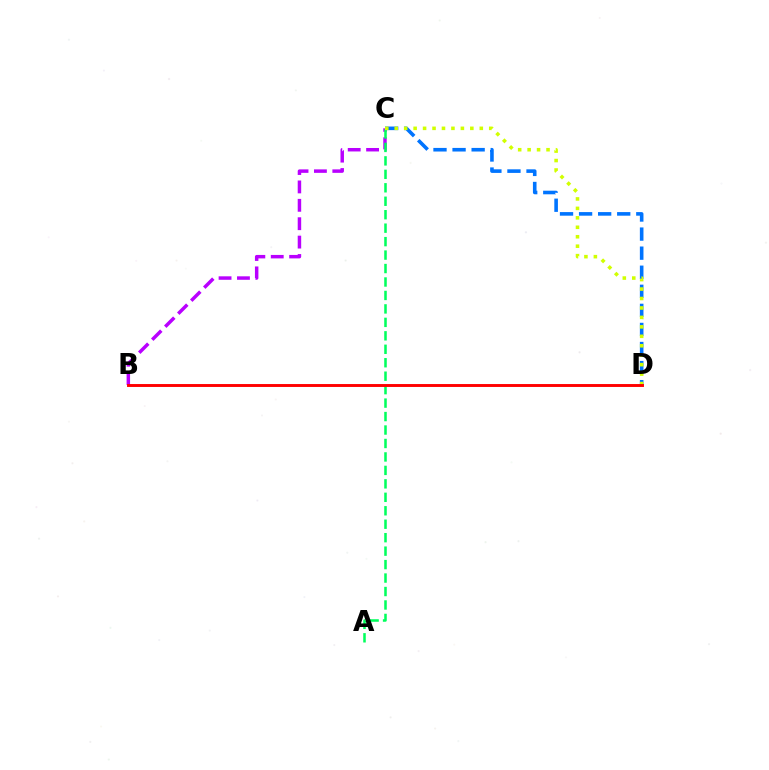{('B', 'C'): [{'color': '#b900ff', 'line_style': 'dashed', 'thickness': 2.5}], ('C', 'D'): [{'color': '#0074ff', 'line_style': 'dashed', 'thickness': 2.59}, {'color': '#d1ff00', 'line_style': 'dotted', 'thickness': 2.57}], ('A', 'C'): [{'color': '#00ff5c', 'line_style': 'dashed', 'thickness': 1.83}], ('B', 'D'): [{'color': '#ff0000', 'line_style': 'solid', 'thickness': 2.1}]}